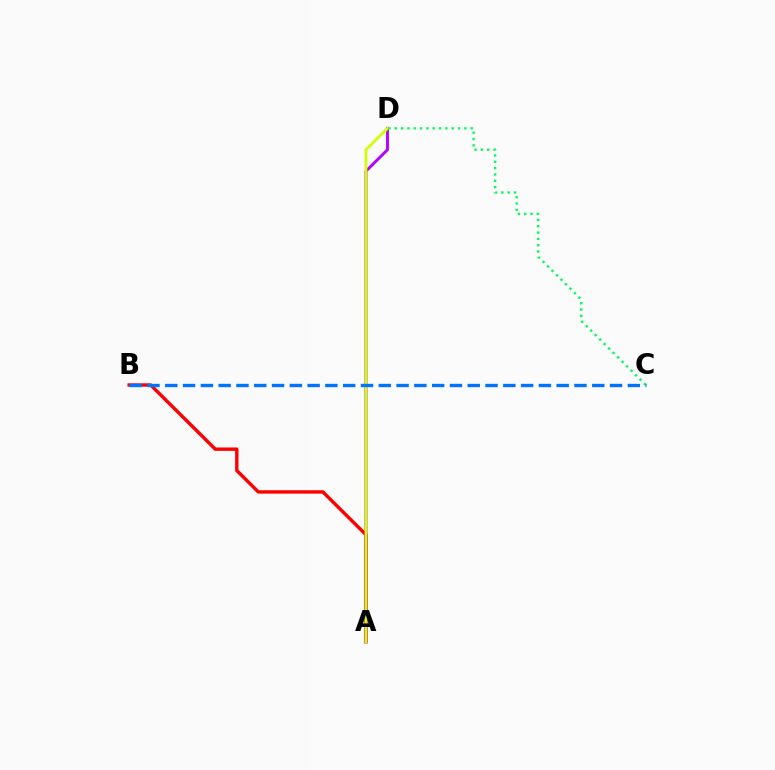{('A', 'B'): [{'color': '#ff0000', 'line_style': 'solid', 'thickness': 2.45}], ('A', 'D'): [{'color': '#b900ff', 'line_style': 'solid', 'thickness': 2.1}, {'color': '#d1ff00', 'line_style': 'solid', 'thickness': 2.0}], ('C', 'D'): [{'color': '#00ff5c', 'line_style': 'dotted', 'thickness': 1.72}], ('B', 'C'): [{'color': '#0074ff', 'line_style': 'dashed', 'thickness': 2.42}]}